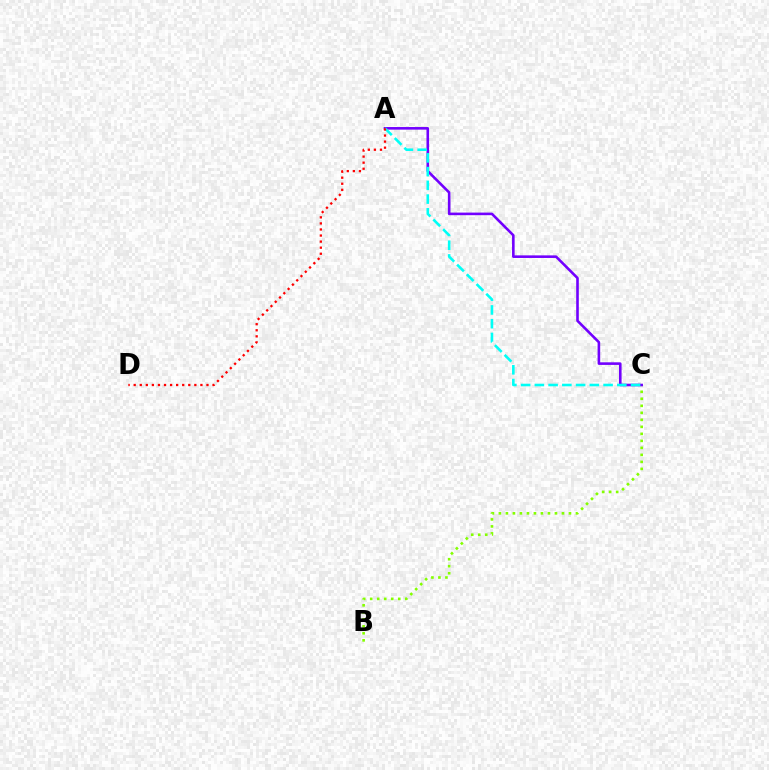{('B', 'C'): [{'color': '#84ff00', 'line_style': 'dotted', 'thickness': 1.9}], ('A', 'C'): [{'color': '#7200ff', 'line_style': 'solid', 'thickness': 1.87}, {'color': '#00fff6', 'line_style': 'dashed', 'thickness': 1.87}], ('A', 'D'): [{'color': '#ff0000', 'line_style': 'dotted', 'thickness': 1.65}]}